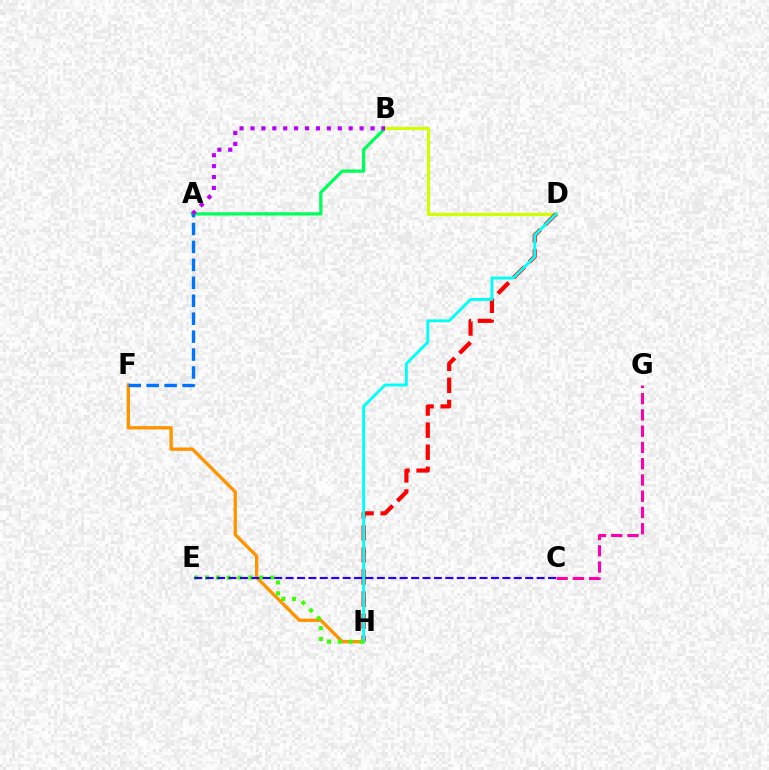{('A', 'B'): [{'color': '#00ff5c', 'line_style': 'solid', 'thickness': 2.34}, {'color': '#b900ff', 'line_style': 'dotted', 'thickness': 2.96}], ('B', 'D'): [{'color': '#d1ff00', 'line_style': 'solid', 'thickness': 2.26}], ('D', 'H'): [{'color': '#ff0000', 'line_style': 'dashed', 'thickness': 3.0}, {'color': '#00fff6', 'line_style': 'solid', 'thickness': 2.08}], ('F', 'H'): [{'color': '#ff9400', 'line_style': 'solid', 'thickness': 2.39}], ('E', 'H'): [{'color': '#3dff00', 'line_style': 'dotted', 'thickness': 2.95}], ('A', 'F'): [{'color': '#0074ff', 'line_style': 'dashed', 'thickness': 2.44}], ('C', 'G'): [{'color': '#ff00ac', 'line_style': 'dashed', 'thickness': 2.21}], ('C', 'E'): [{'color': '#2500ff', 'line_style': 'dashed', 'thickness': 1.55}]}